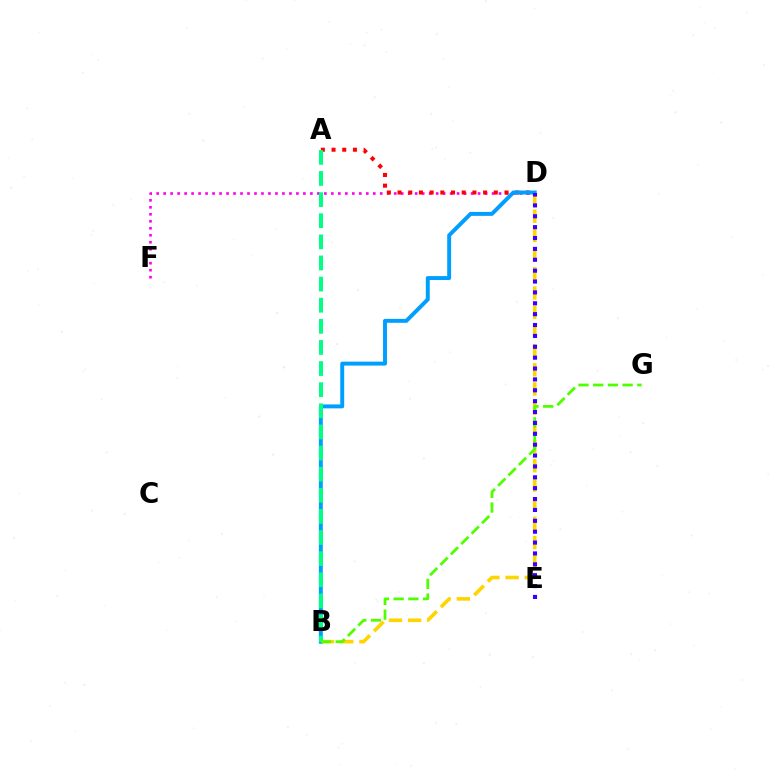{('D', 'F'): [{'color': '#ff00ed', 'line_style': 'dotted', 'thickness': 1.9}], ('A', 'D'): [{'color': '#ff0000', 'line_style': 'dotted', 'thickness': 2.91}], ('B', 'D'): [{'color': '#ffd500', 'line_style': 'dashed', 'thickness': 2.61}, {'color': '#009eff', 'line_style': 'solid', 'thickness': 2.84}], ('A', 'B'): [{'color': '#00ff86', 'line_style': 'dashed', 'thickness': 2.87}], ('B', 'G'): [{'color': '#4fff00', 'line_style': 'dashed', 'thickness': 2.0}], ('D', 'E'): [{'color': '#3700ff', 'line_style': 'dotted', 'thickness': 2.96}]}